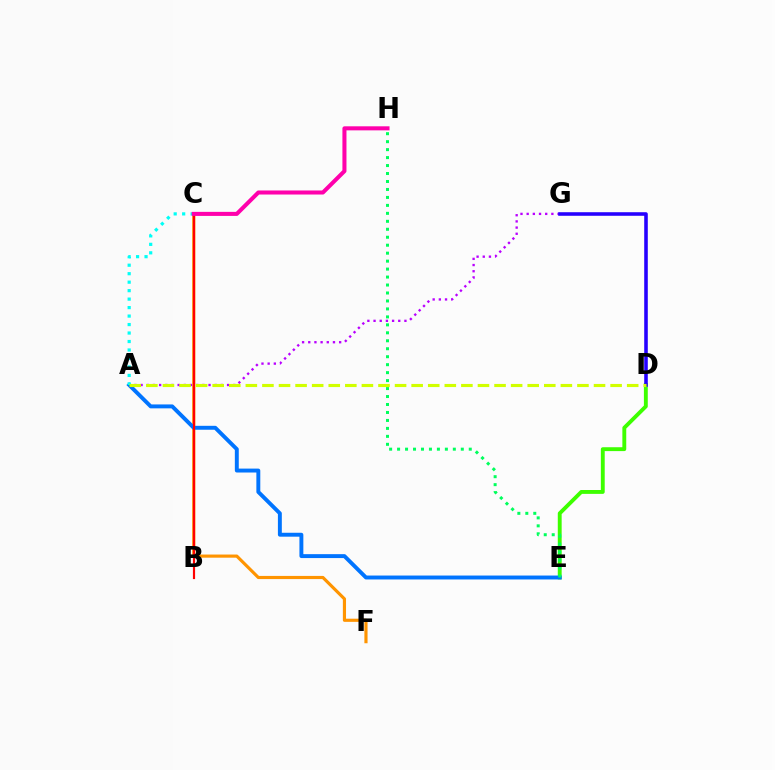{('D', 'E'): [{'color': '#3dff00', 'line_style': 'solid', 'thickness': 2.79}], ('A', 'G'): [{'color': '#b900ff', 'line_style': 'dotted', 'thickness': 1.68}], ('D', 'G'): [{'color': '#2500ff', 'line_style': 'solid', 'thickness': 2.57}], ('C', 'F'): [{'color': '#ff9400', 'line_style': 'solid', 'thickness': 2.27}], ('A', 'E'): [{'color': '#0074ff', 'line_style': 'solid', 'thickness': 2.82}], ('B', 'C'): [{'color': '#ff0000', 'line_style': 'solid', 'thickness': 1.56}], ('A', 'C'): [{'color': '#00fff6', 'line_style': 'dotted', 'thickness': 2.3}], ('E', 'H'): [{'color': '#00ff5c', 'line_style': 'dotted', 'thickness': 2.16}], ('C', 'H'): [{'color': '#ff00ac', 'line_style': 'solid', 'thickness': 2.92}], ('A', 'D'): [{'color': '#d1ff00', 'line_style': 'dashed', 'thickness': 2.25}]}